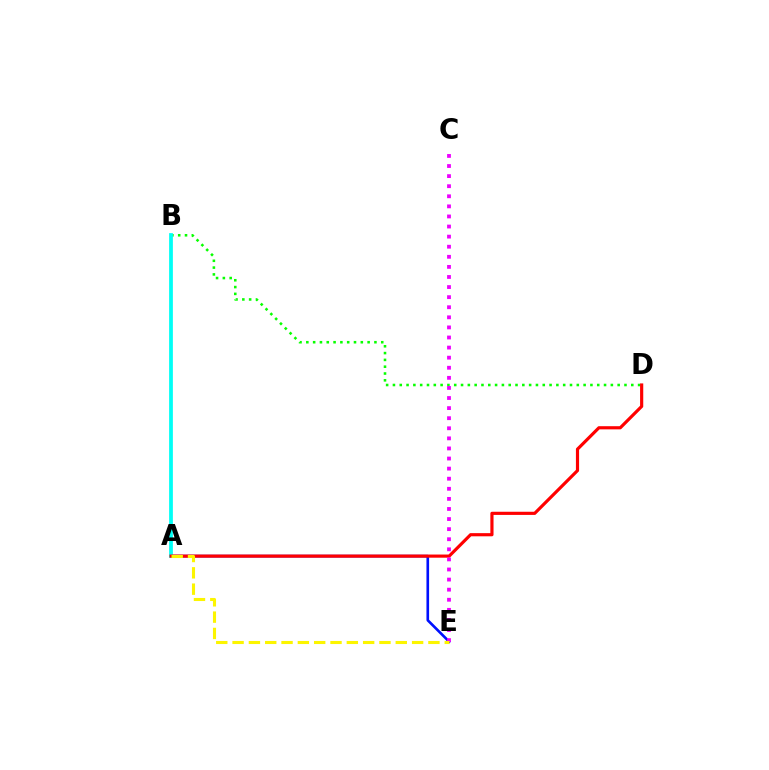{('A', 'E'): [{'color': '#0010ff', 'line_style': 'solid', 'thickness': 1.9}, {'color': '#fcf500', 'line_style': 'dashed', 'thickness': 2.22}], ('B', 'D'): [{'color': '#08ff00', 'line_style': 'dotted', 'thickness': 1.85}], ('A', 'B'): [{'color': '#00fff6', 'line_style': 'solid', 'thickness': 2.7}], ('A', 'D'): [{'color': '#ff0000', 'line_style': 'solid', 'thickness': 2.28}], ('C', 'E'): [{'color': '#ee00ff', 'line_style': 'dotted', 'thickness': 2.74}]}